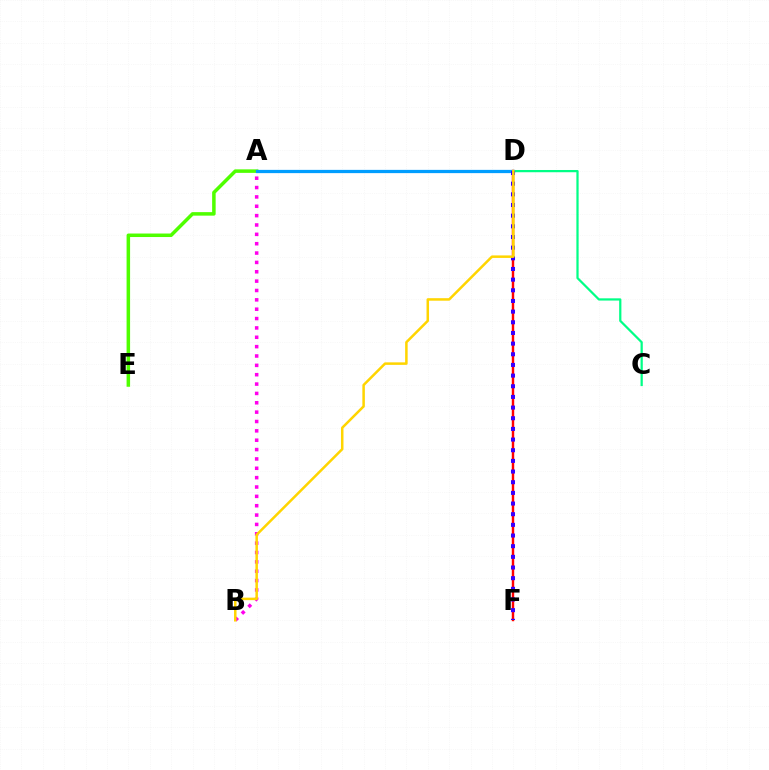{('A', 'E'): [{'color': '#4fff00', 'line_style': 'solid', 'thickness': 2.53}], ('C', 'D'): [{'color': '#00ff86', 'line_style': 'solid', 'thickness': 1.61}], ('D', 'F'): [{'color': '#ff0000', 'line_style': 'solid', 'thickness': 1.75}, {'color': '#3700ff', 'line_style': 'dotted', 'thickness': 2.9}], ('A', 'B'): [{'color': '#ff00ed', 'line_style': 'dotted', 'thickness': 2.54}], ('A', 'D'): [{'color': '#009eff', 'line_style': 'solid', 'thickness': 2.34}], ('B', 'D'): [{'color': '#ffd500', 'line_style': 'solid', 'thickness': 1.81}]}